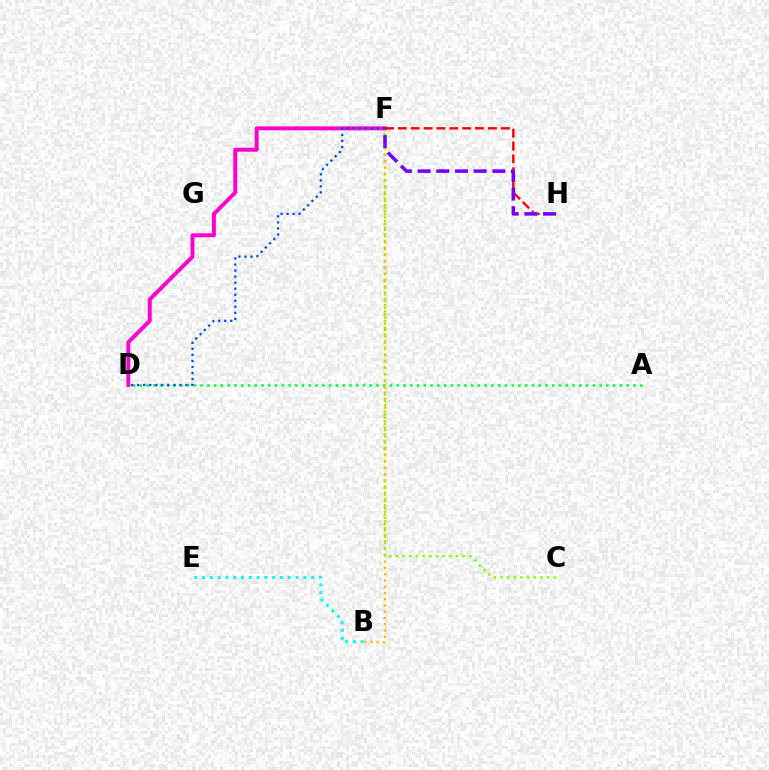{('D', 'F'): [{'color': '#ff00cf', 'line_style': 'solid', 'thickness': 2.84}, {'color': '#004bff', 'line_style': 'dotted', 'thickness': 1.64}], ('B', 'E'): [{'color': '#00fff6', 'line_style': 'dotted', 'thickness': 2.12}], ('C', 'F'): [{'color': '#84ff00', 'line_style': 'dotted', 'thickness': 1.81}], ('A', 'D'): [{'color': '#00ff39', 'line_style': 'dotted', 'thickness': 1.84}], ('B', 'F'): [{'color': '#ffbd00', 'line_style': 'dotted', 'thickness': 1.7}], ('F', 'H'): [{'color': '#ff0000', 'line_style': 'dashed', 'thickness': 1.75}, {'color': '#7200ff', 'line_style': 'dashed', 'thickness': 2.54}]}